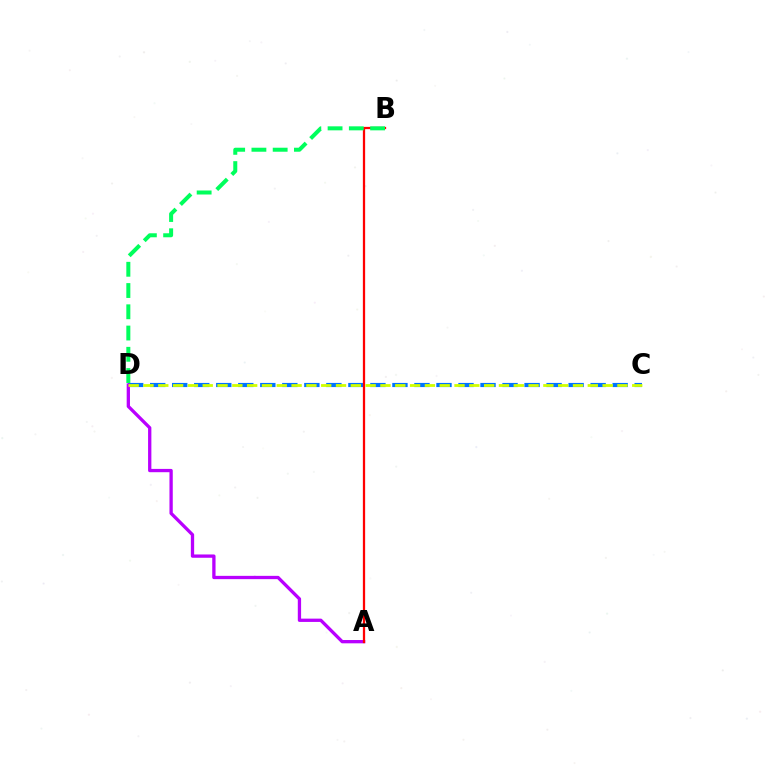{('C', 'D'): [{'color': '#0074ff', 'line_style': 'dashed', 'thickness': 2.99}, {'color': '#d1ff00', 'line_style': 'dashed', 'thickness': 2.01}], ('A', 'D'): [{'color': '#b900ff', 'line_style': 'solid', 'thickness': 2.37}], ('A', 'B'): [{'color': '#ff0000', 'line_style': 'solid', 'thickness': 1.63}], ('B', 'D'): [{'color': '#00ff5c', 'line_style': 'dashed', 'thickness': 2.89}]}